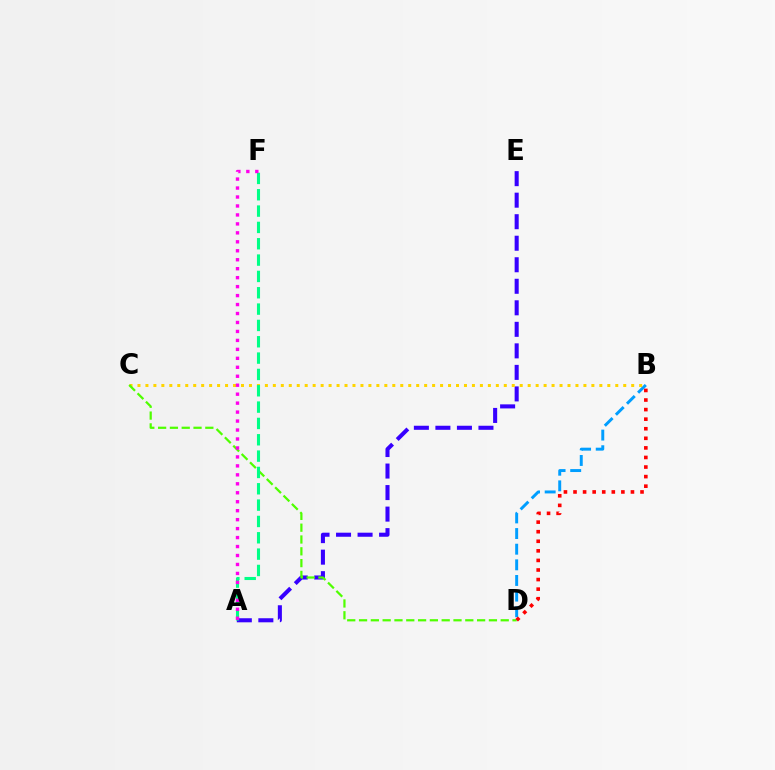{('B', 'D'): [{'color': '#009eff', 'line_style': 'dashed', 'thickness': 2.12}, {'color': '#ff0000', 'line_style': 'dotted', 'thickness': 2.6}], ('A', 'E'): [{'color': '#3700ff', 'line_style': 'dashed', 'thickness': 2.92}], ('B', 'C'): [{'color': '#ffd500', 'line_style': 'dotted', 'thickness': 2.16}], ('C', 'D'): [{'color': '#4fff00', 'line_style': 'dashed', 'thickness': 1.6}], ('A', 'F'): [{'color': '#00ff86', 'line_style': 'dashed', 'thickness': 2.22}, {'color': '#ff00ed', 'line_style': 'dotted', 'thickness': 2.44}]}